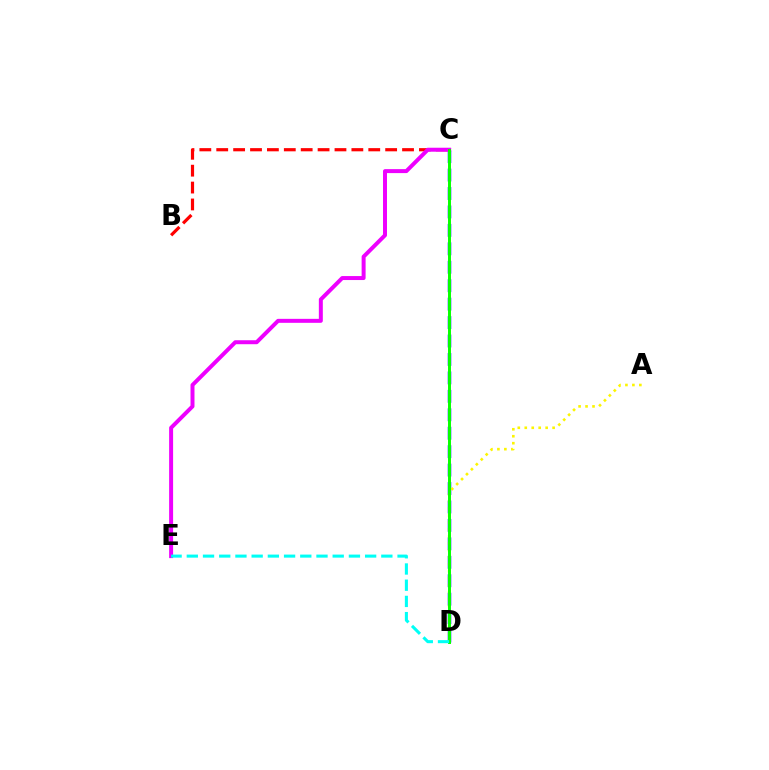{('C', 'D'): [{'color': '#0010ff', 'line_style': 'dashed', 'thickness': 2.51}, {'color': '#08ff00', 'line_style': 'solid', 'thickness': 2.14}], ('A', 'D'): [{'color': '#fcf500', 'line_style': 'dotted', 'thickness': 1.89}], ('B', 'C'): [{'color': '#ff0000', 'line_style': 'dashed', 'thickness': 2.29}], ('C', 'E'): [{'color': '#ee00ff', 'line_style': 'solid', 'thickness': 2.86}], ('D', 'E'): [{'color': '#00fff6', 'line_style': 'dashed', 'thickness': 2.2}]}